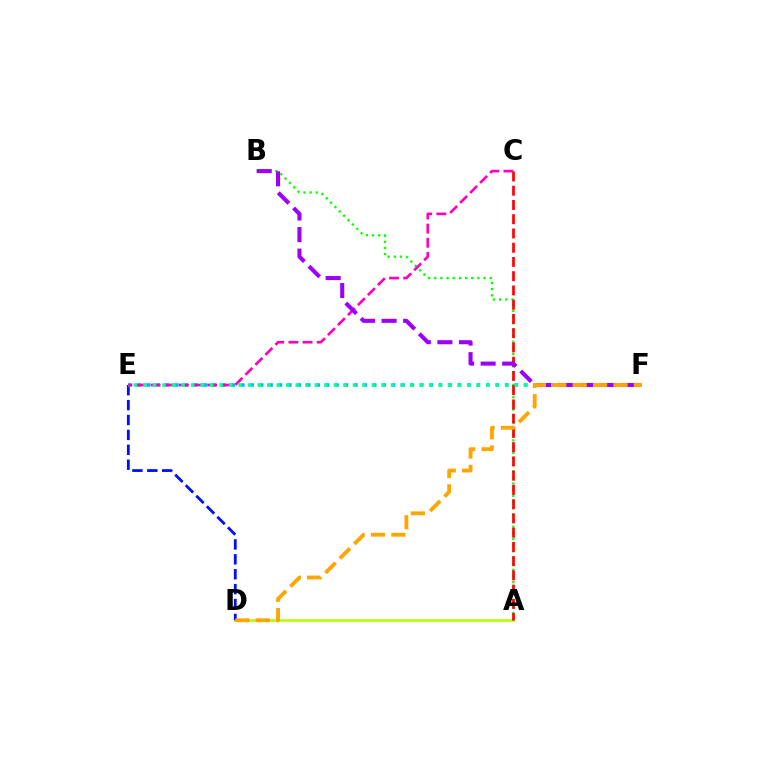{('A', 'D'): [{'color': '#b3ff00', 'line_style': 'solid', 'thickness': 1.91}], ('D', 'E'): [{'color': '#0010ff', 'line_style': 'dashed', 'thickness': 2.02}], ('E', 'F'): [{'color': '#00b5ff', 'line_style': 'dotted', 'thickness': 2.56}, {'color': '#00ff9d', 'line_style': 'dotted', 'thickness': 2.59}], ('A', 'B'): [{'color': '#08ff00', 'line_style': 'dotted', 'thickness': 1.67}], ('C', 'E'): [{'color': '#ff00bd', 'line_style': 'dashed', 'thickness': 1.92}], ('A', 'C'): [{'color': '#ff0000', 'line_style': 'dashed', 'thickness': 1.94}], ('B', 'F'): [{'color': '#9b00ff', 'line_style': 'dashed', 'thickness': 2.93}], ('D', 'F'): [{'color': '#ffa500', 'line_style': 'dashed', 'thickness': 2.77}]}